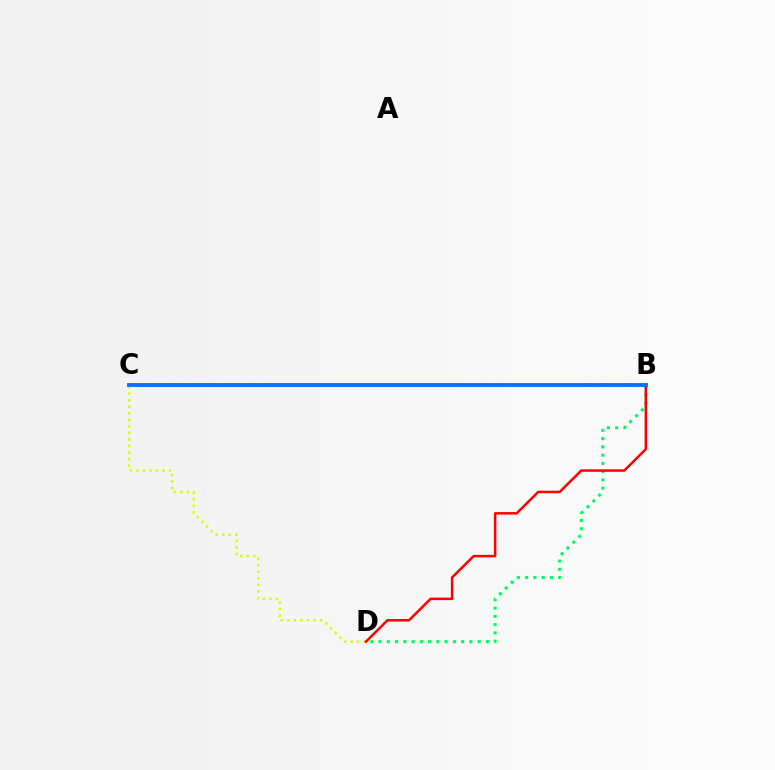{('B', 'C'): [{'color': '#b900ff', 'line_style': 'dashed', 'thickness': 1.77}, {'color': '#0074ff', 'line_style': 'solid', 'thickness': 2.78}], ('B', 'D'): [{'color': '#00ff5c', 'line_style': 'dotted', 'thickness': 2.24}, {'color': '#ff0000', 'line_style': 'solid', 'thickness': 1.8}], ('C', 'D'): [{'color': '#d1ff00', 'line_style': 'dotted', 'thickness': 1.78}]}